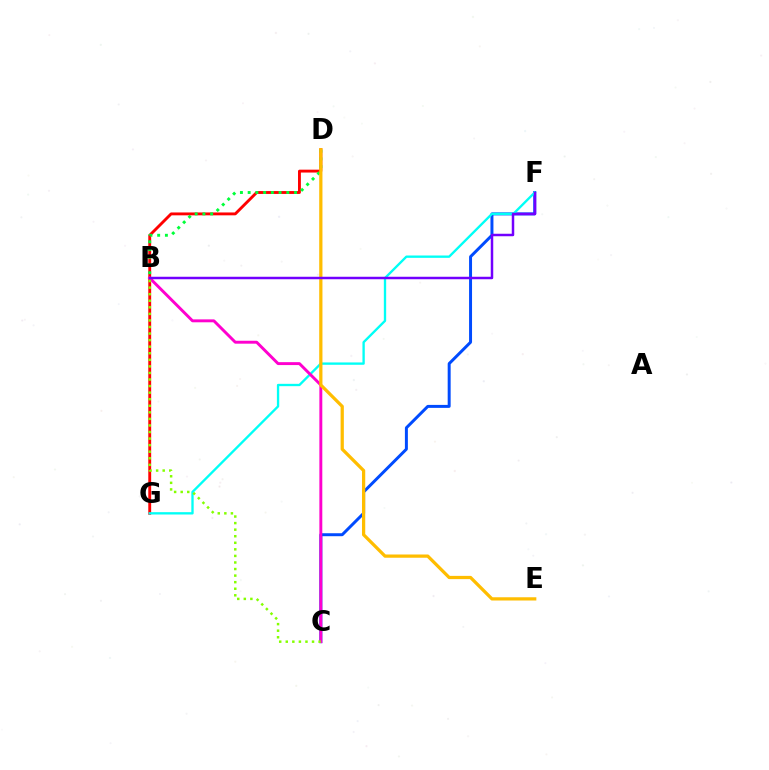{('D', 'G'): [{'color': '#ff0000', 'line_style': 'solid', 'thickness': 2.07}], ('C', 'F'): [{'color': '#004bff', 'line_style': 'solid', 'thickness': 2.14}], ('B', 'D'): [{'color': '#00ff39', 'line_style': 'dotted', 'thickness': 2.1}], ('F', 'G'): [{'color': '#00fff6', 'line_style': 'solid', 'thickness': 1.68}], ('B', 'C'): [{'color': '#ff00cf', 'line_style': 'solid', 'thickness': 2.1}, {'color': '#84ff00', 'line_style': 'dotted', 'thickness': 1.78}], ('D', 'E'): [{'color': '#ffbd00', 'line_style': 'solid', 'thickness': 2.34}], ('B', 'F'): [{'color': '#7200ff', 'line_style': 'solid', 'thickness': 1.79}]}